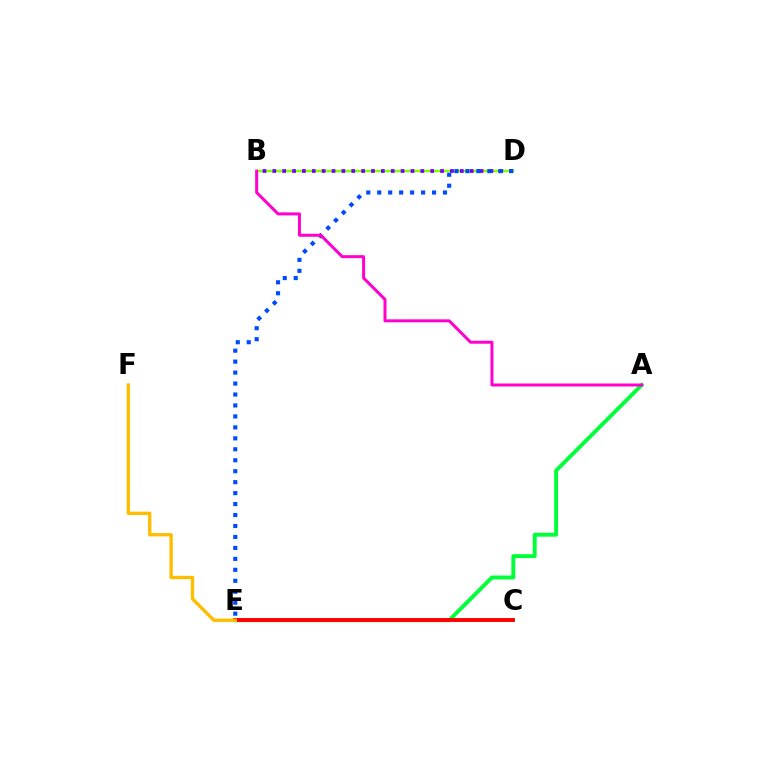{('A', 'E'): [{'color': '#00ff39', 'line_style': 'solid', 'thickness': 2.81}], ('B', 'D'): [{'color': '#84ff00', 'line_style': 'solid', 'thickness': 1.78}, {'color': '#7200ff', 'line_style': 'dotted', 'thickness': 2.68}], ('C', 'E'): [{'color': '#00fff6', 'line_style': 'dashed', 'thickness': 2.11}, {'color': '#ff0000', 'line_style': 'solid', 'thickness': 2.8}], ('D', 'E'): [{'color': '#004bff', 'line_style': 'dotted', 'thickness': 2.98}], ('A', 'B'): [{'color': '#ff00cf', 'line_style': 'solid', 'thickness': 2.16}], ('E', 'F'): [{'color': '#ffbd00', 'line_style': 'solid', 'thickness': 2.42}]}